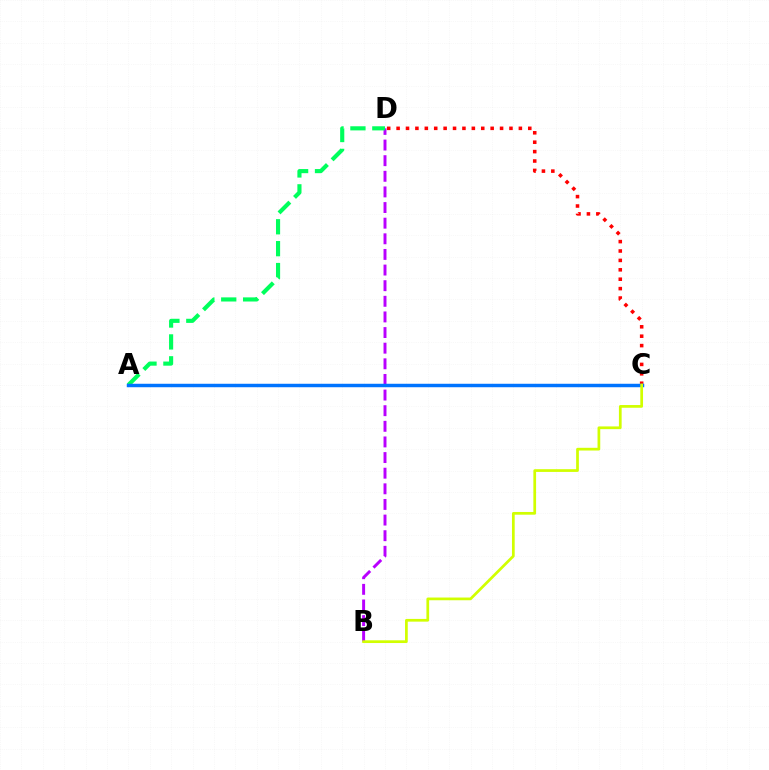{('C', 'D'): [{'color': '#ff0000', 'line_style': 'dotted', 'thickness': 2.56}], ('B', 'D'): [{'color': '#b900ff', 'line_style': 'dashed', 'thickness': 2.12}], ('A', 'D'): [{'color': '#00ff5c', 'line_style': 'dashed', 'thickness': 2.97}], ('A', 'C'): [{'color': '#0074ff', 'line_style': 'solid', 'thickness': 2.49}], ('B', 'C'): [{'color': '#d1ff00', 'line_style': 'solid', 'thickness': 1.96}]}